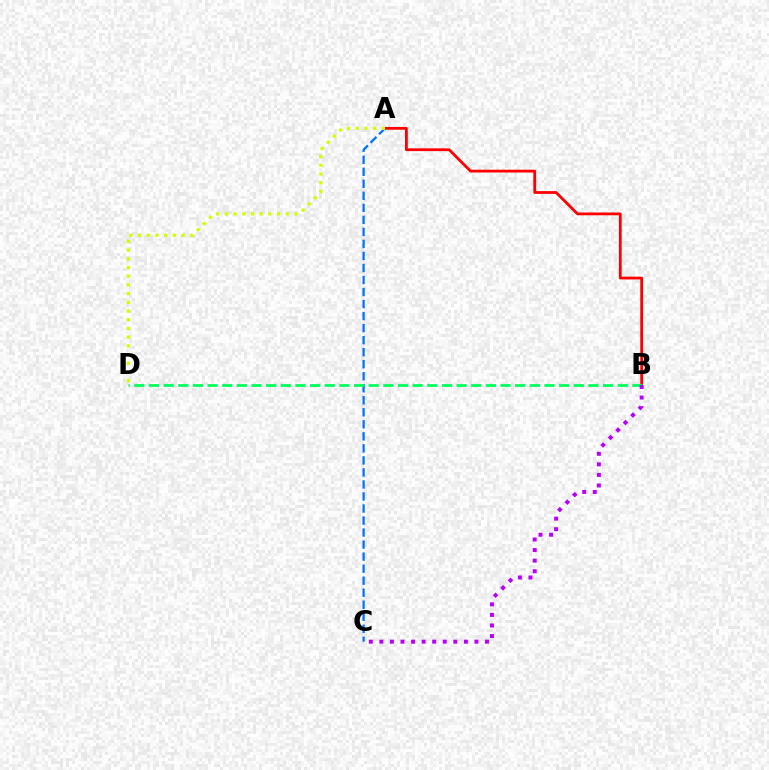{('A', 'B'): [{'color': '#ff0000', 'line_style': 'solid', 'thickness': 2.01}], ('A', 'C'): [{'color': '#0074ff', 'line_style': 'dashed', 'thickness': 1.63}], ('B', 'D'): [{'color': '#00ff5c', 'line_style': 'dashed', 'thickness': 1.99}], ('A', 'D'): [{'color': '#d1ff00', 'line_style': 'dotted', 'thickness': 2.36}], ('B', 'C'): [{'color': '#b900ff', 'line_style': 'dotted', 'thickness': 2.87}]}